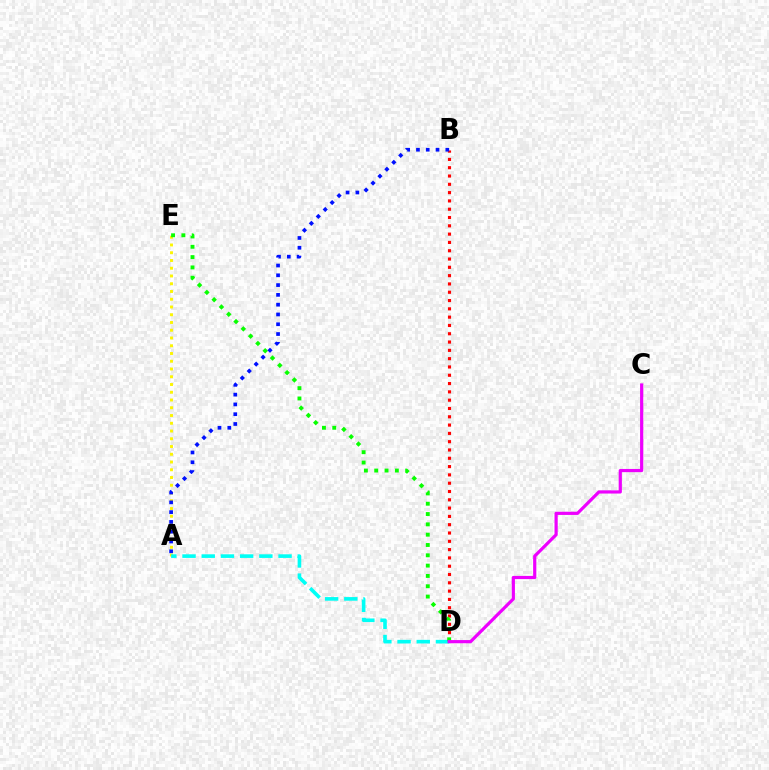{('A', 'E'): [{'color': '#fcf500', 'line_style': 'dotted', 'thickness': 2.11}], ('B', 'D'): [{'color': '#ff0000', 'line_style': 'dotted', 'thickness': 2.26}], ('A', 'D'): [{'color': '#00fff6', 'line_style': 'dashed', 'thickness': 2.61}], ('D', 'E'): [{'color': '#08ff00', 'line_style': 'dotted', 'thickness': 2.8}], ('C', 'D'): [{'color': '#ee00ff', 'line_style': 'solid', 'thickness': 2.3}], ('A', 'B'): [{'color': '#0010ff', 'line_style': 'dotted', 'thickness': 2.66}]}